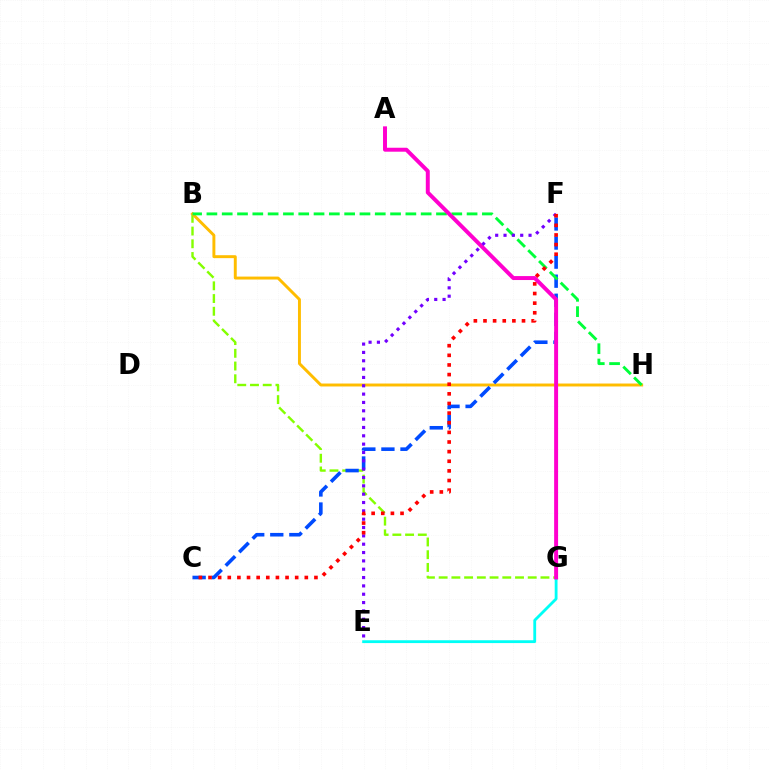{('B', 'G'): [{'color': '#84ff00', 'line_style': 'dashed', 'thickness': 1.73}], ('B', 'H'): [{'color': '#ffbd00', 'line_style': 'solid', 'thickness': 2.11}, {'color': '#00ff39', 'line_style': 'dashed', 'thickness': 2.08}], ('C', 'F'): [{'color': '#004bff', 'line_style': 'dashed', 'thickness': 2.59}, {'color': '#ff0000', 'line_style': 'dotted', 'thickness': 2.62}], ('E', 'G'): [{'color': '#00fff6', 'line_style': 'solid', 'thickness': 2.03}], ('A', 'G'): [{'color': '#ff00cf', 'line_style': 'solid', 'thickness': 2.85}], ('E', 'F'): [{'color': '#7200ff', 'line_style': 'dotted', 'thickness': 2.27}]}